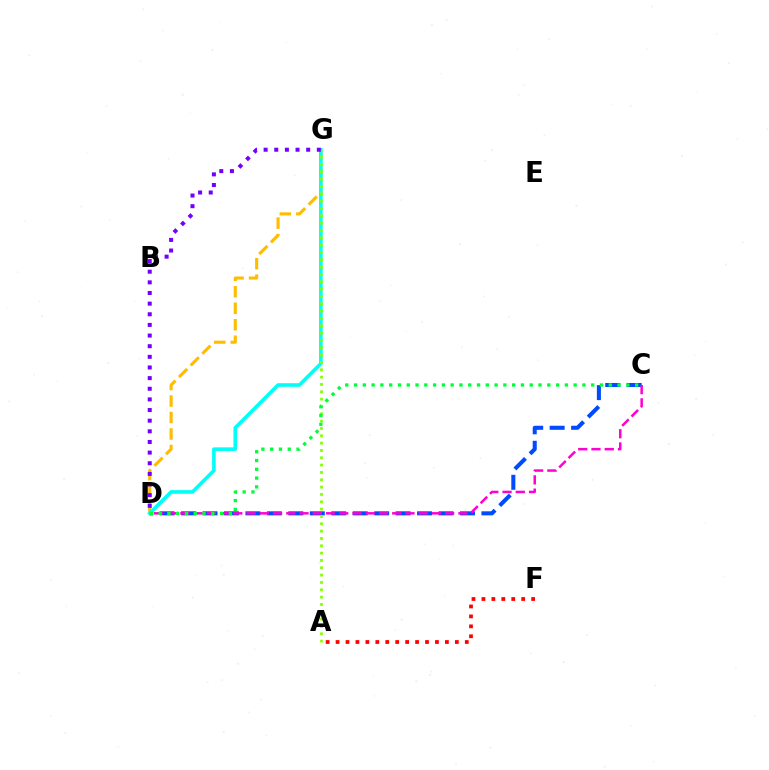{('D', 'G'): [{'color': '#ffbd00', 'line_style': 'dashed', 'thickness': 2.24}, {'color': '#00fff6', 'line_style': 'solid', 'thickness': 2.6}, {'color': '#7200ff', 'line_style': 'dotted', 'thickness': 2.89}], ('C', 'D'): [{'color': '#004bff', 'line_style': 'dashed', 'thickness': 2.91}, {'color': '#ff00cf', 'line_style': 'dashed', 'thickness': 1.8}, {'color': '#00ff39', 'line_style': 'dotted', 'thickness': 2.39}], ('A', 'G'): [{'color': '#84ff00', 'line_style': 'dotted', 'thickness': 1.99}], ('A', 'F'): [{'color': '#ff0000', 'line_style': 'dotted', 'thickness': 2.7}]}